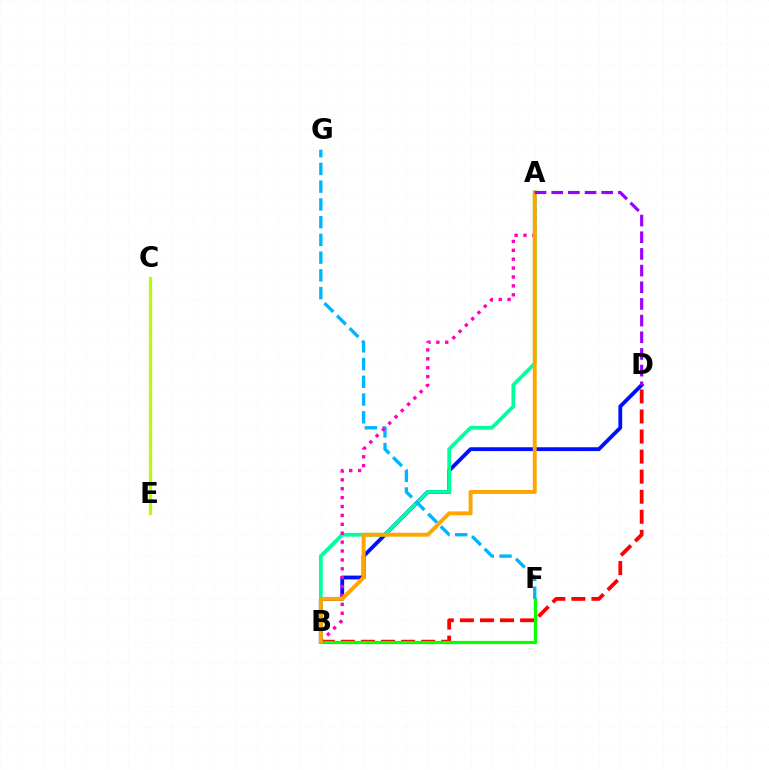{('B', 'D'): [{'color': '#0010ff', 'line_style': 'solid', 'thickness': 2.76}, {'color': '#ff0000', 'line_style': 'dashed', 'thickness': 2.72}], ('A', 'B'): [{'color': '#00ff9d', 'line_style': 'solid', 'thickness': 2.7}, {'color': '#ff00bd', 'line_style': 'dotted', 'thickness': 2.42}, {'color': '#ffa500', 'line_style': 'solid', 'thickness': 2.81}], ('B', 'F'): [{'color': '#08ff00', 'line_style': 'solid', 'thickness': 2.3}], ('C', 'E'): [{'color': '#b3ff00', 'line_style': 'solid', 'thickness': 2.33}], ('F', 'G'): [{'color': '#00b5ff', 'line_style': 'dashed', 'thickness': 2.41}], ('A', 'D'): [{'color': '#9b00ff', 'line_style': 'dashed', 'thickness': 2.26}]}